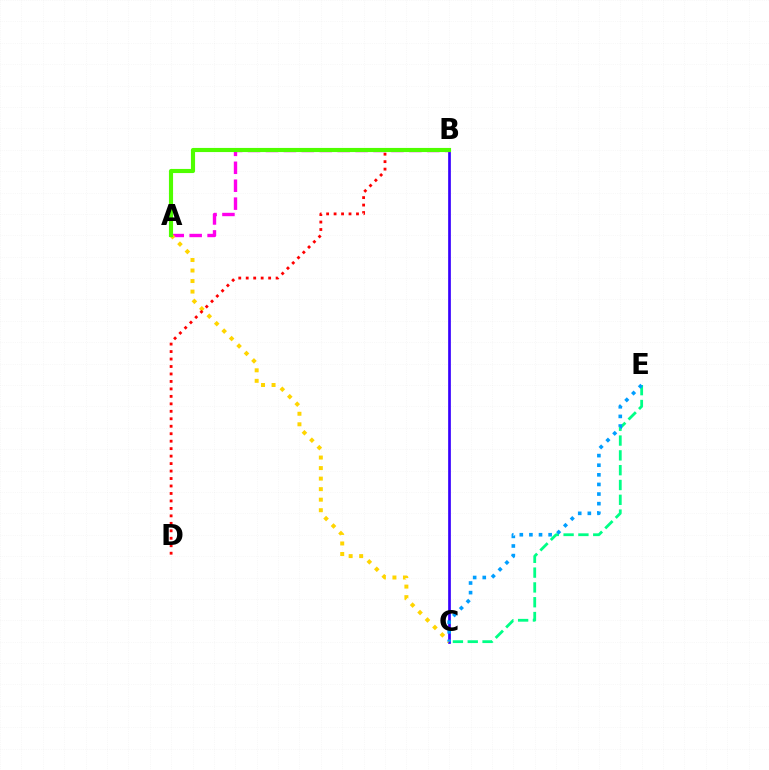{('B', 'C'): [{'color': '#3700ff', 'line_style': 'solid', 'thickness': 1.94}], ('C', 'E'): [{'color': '#00ff86', 'line_style': 'dashed', 'thickness': 2.01}, {'color': '#009eff', 'line_style': 'dotted', 'thickness': 2.61}], ('A', 'B'): [{'color': '#ff00ed', 'line_style': 'dashed', 'thickness': 2.43}, {'color': '#4fff00', 'line_style': 'solid', 'thickness': 2.97}], ('A', 'C'): [{'color': '#ffd500', 'line_style': 'dotted', 'thickness': 2.86}], ('B', 'D'): [{'color': '#ff0000', 'line_style': 'dotted', 'thickness': 2.03}]}